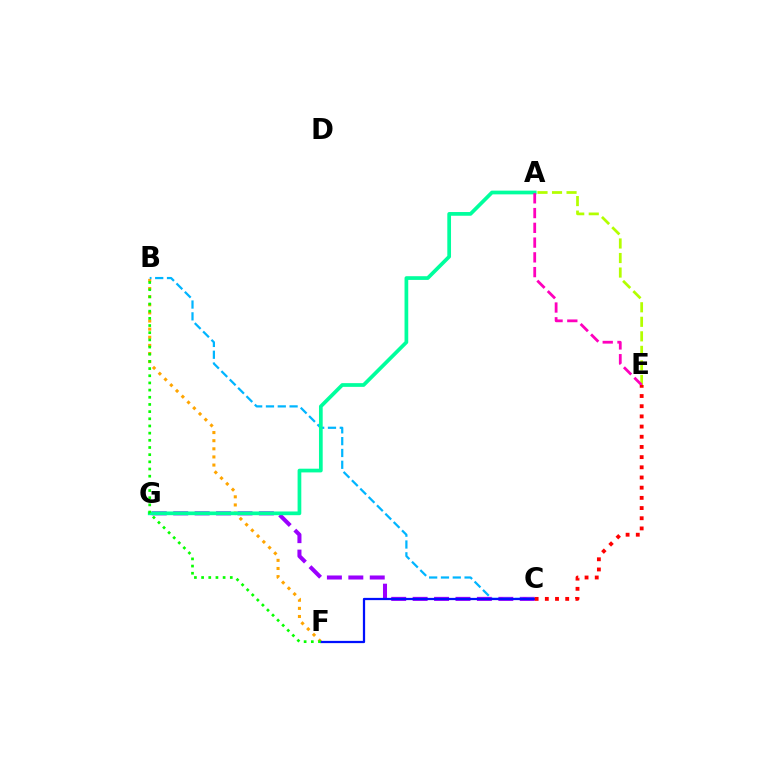{('C', 'G'): [{'color': '#9b00ff', 'line_style': 'dashed', 'thickness': 2.91}], ('B', 'F'): [{'color': '#ffa500', 'line_style': 'dotted', 'thickness': 2.21}, {'color': '#08ff00', 'line_style': 'dotted', 'thickness': 1.95}], ('B', 'C'): [{'color': '#00b5ff', 'line_style': 'dashed', 'thickness': 1.6}], ('A', 'G'): [{'color': '#00ff9d', 'line_style': 'solid', 'thickness': 2.68}], ('C', 'F'): [{'color': '#0010ff', 'line_style': 'solid', 'thickness': 1.62}], ('A', 'E'): [{'color': '#b3ff00', 'line_style': 'dashed', 'thickness': 1.97}, {'color': '#ff00bd', 'line_style': 'dashed', 'thickness': 2.0}], ('C', 'E'): [{'color': '#ff0000', 'line_style': 'dotted', 'thickness': 2.77}]}